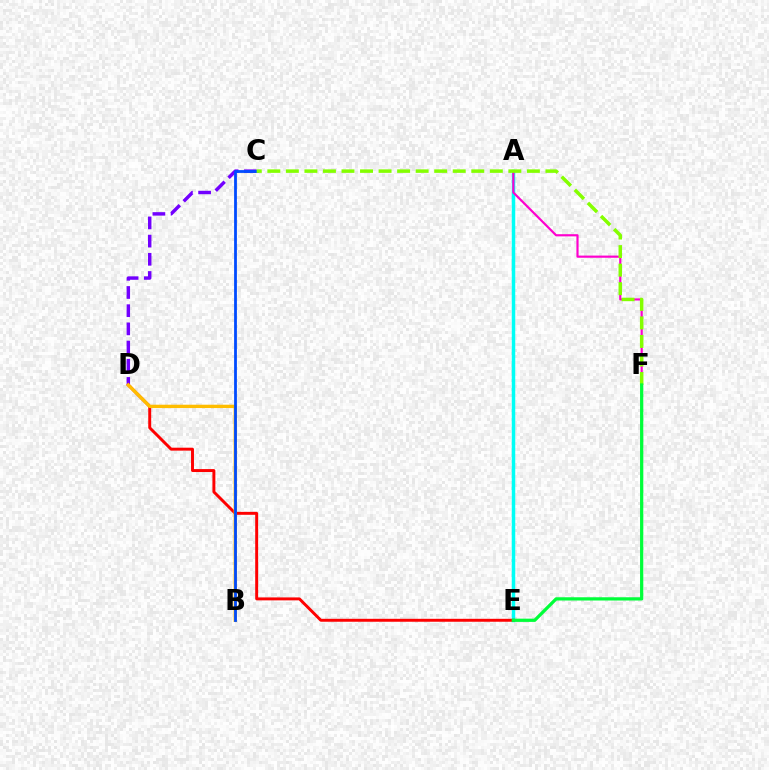{('A', 'E'): [{'color': '#00fff6', 'line_style': 'solid', 'thickness': 2.51}], ('C', 'D'): [{'color': '#7200ff', 'line_style': 'dashed', 'thickness': 2.47}], ('D', 'E'): [{'color': '#ff0000', 'line_style': 'solid', 'thickness': 2.12}], ('B', 'D'): [{'color': '#ffbd00', 'line_style': 'solid', 'thickness': 2.42}], ('B', 'C'): [{'color': '#004bff', 'line_style': 'solid', 'thickness': 2.01}], ('A', 'F'): [{'color': '#ff00cf', 'line_style': 'solid', 'thickness': 1.57}], ('C', 'F'): [{'color': '#84ff00', 'line_style': 'dashed', 'thickness': 2.52}], ('E', 'F'): [{'color': '#00ff39', 'line_style': 'solid', 'thickness': 2.33}]}